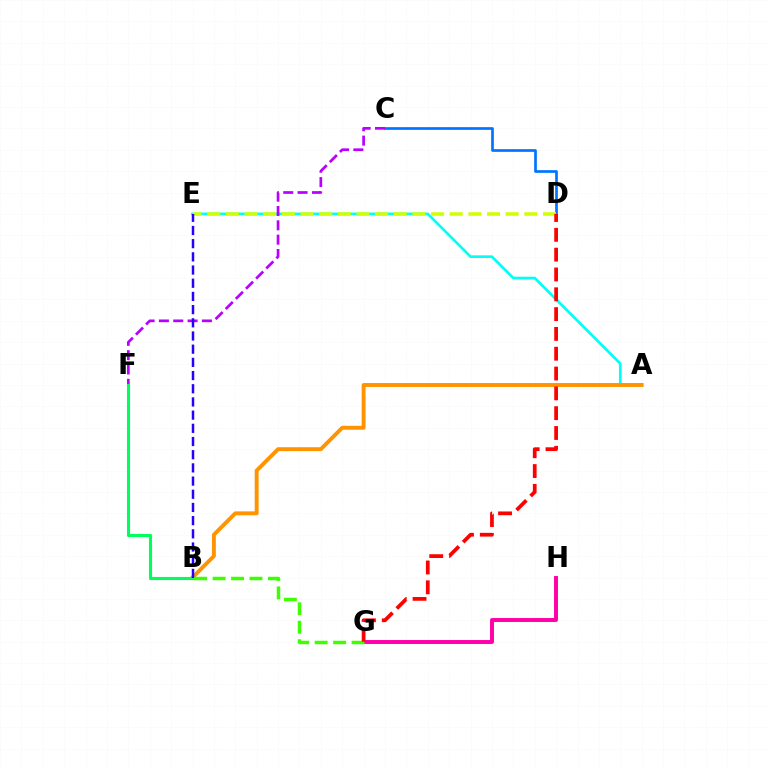{('C', 'D'): [{'color': '#0074ff', 'line_style': 'solid', 'thickness': 1.94}], ('A', 'E'): [{'color': '#00fff6', 'line_style': 'solid', 'thickness': 1.93}], ('A', 'B'): [{'color': '#ff9400', 'line_style': 'solid', 'thickness': 2.81}], ('G', 'H'): [{'color': '#ff00ac', 'line_style': 'solid', 'thickness': 2.82}], ('D', 'E'): [{'color': '#d1ff00', 'line_style': 'dashed', 'thickness': 2.53}], ('C', 'F'): [{'color': '#b900ff', 'line_style': 'dashed', 'thickness': 1.95}], ('B', 'F'): [{'color': '#00ff5c', 'line_style': 'solid', 'thickness': 2.24}], ('B', 'E'): [{'color': '#2500ff', 'line_style': 'dashed', 'thickness': 1.79}], ('B', 'G'): [{'color': '#3dff00', 'line_style': 'dashed', 'thickness': 2.51}], ('D', 'G'): [{'color': '#ff0000', 'line_style': 'dashed', 'thickness': 2.69}]}